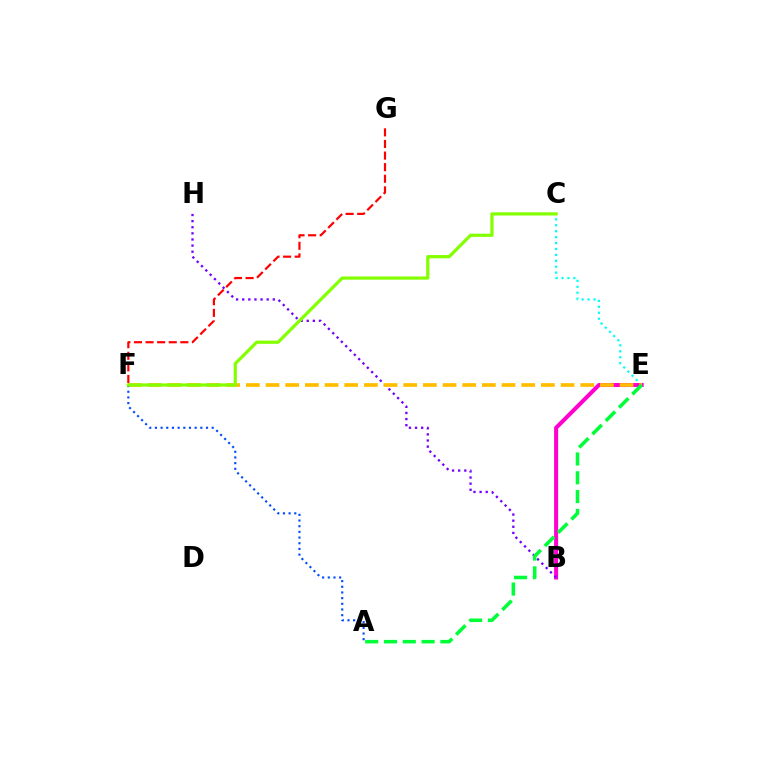{('F', 'G'): [{'color': '#ff0000', 'line_style': 'dashed', 'thickness': 1.58}], ('C', 'E'): [{'color': '#00fff6', 'line_style': 'dotted', 'thickness': 1.61}], ('B', 'E'): [{'color': '#ff00cf', 'line_style': 'solid', 'thickness': 2.9}], ('B', 'H'): [{'color': '#7200ff', 'line_style': 'dotted', 'thickness': 1.66}], ('E', 'F'): [{'color': '#ffbd00', 'line_style': 'dashed', 'thickness': 2.67}], ('A', 'E'): [{'color': '#00ff39', 'line_style': 'dashed', 'thickness': 2.55}], ('A', 'F'): [{'color': '#004bff', 'line_style': 'dotted', 'thickness': 1.54}], ('C', 'F'): [{'color': '#84ff00', 'line_style': 'solid', 'thickness': 2.31}]}